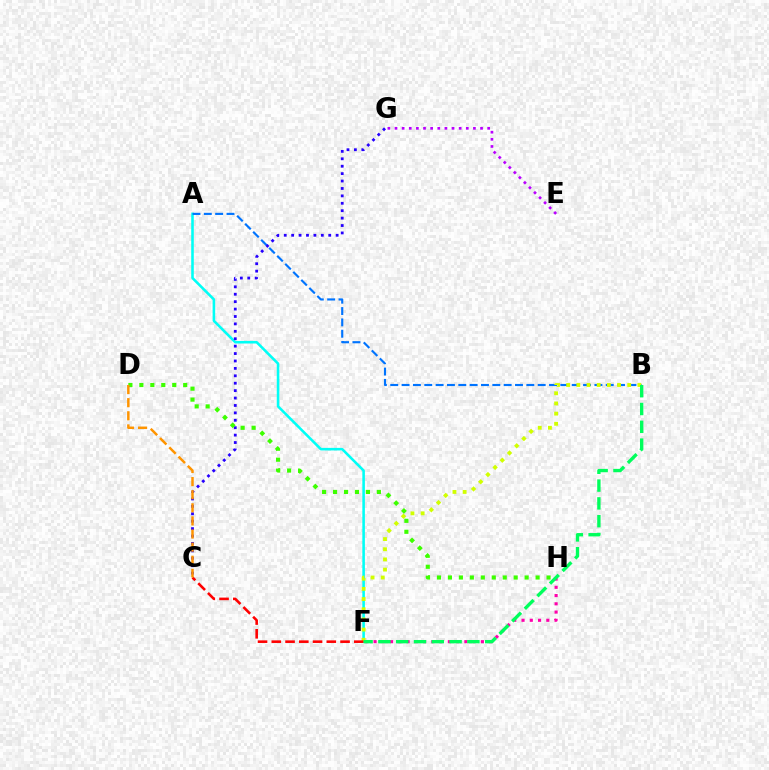{('A', 'F'): [{'color': '#00fff6', 'line_style': 'solid', 'thickness': 1.85}], ('A', 'B'): [{'color': '#0074ff', 'line_style': 'dashed', 'thickness': 1.54}], ('B', 'F'): [{'color': '#d1ff00', 'line_style': 'dotted', 'thickness': 2.76}, {'color': '#00ff5c', 'line_style': 'dashed', 'thickness': 2.42}], ('C', 'G'): [{'color': '#2500ff', 'line_style': 'dotted', 'thickness': 2.01}], ('F', 'H'): [{'color': '#ff00ac', 'line_style': 'dotted', 'thickness': 2.24}], ('E', 'G'): [{'color': '#b900ff', 'line_style': 'dotted', 'thickness': 1.94}], ('D', 'H'): [{'color': '#3dff00', 'line_style': 'dotted', 'thickness': 2.98}], ('C', 'F'): [{'color': '#ff0000', 'line_style': 'dashed', 'thickness': 1.87}], ('C', 'D'): [{'color': '#ff9400', 'line_style': 'dashed', 'thickness': 1.78}]}